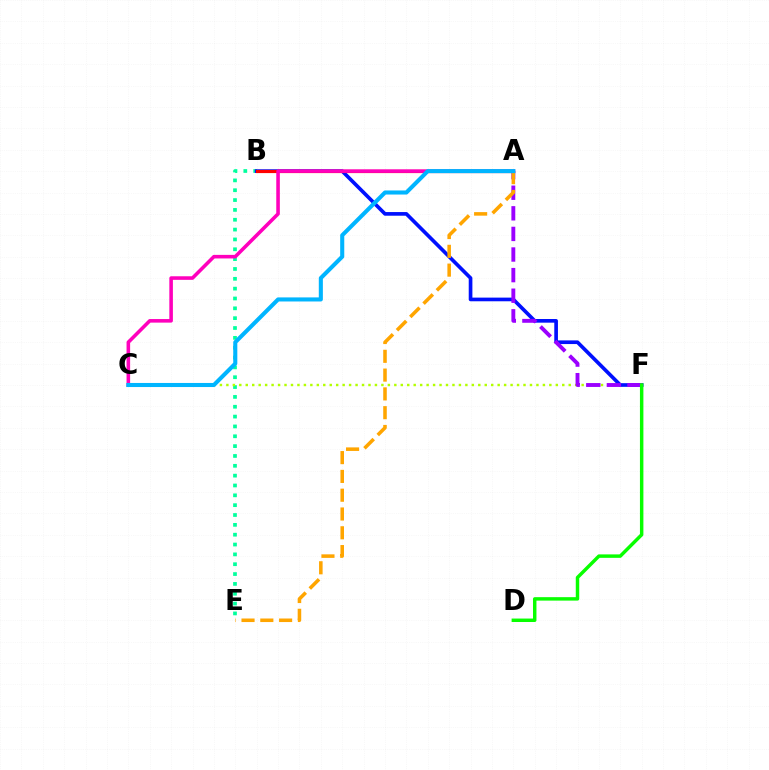{('B', 'E'): [{'color': '#00ff9d', 'line_style': 'dotted', 'thickness': 2.67}], ('C', 'F'): [{'color': '#b3ff00', 'line_style': 'dotted', 'thickness': 1.75}], ('B', 'F'): [{'color': '#0010ff', 'line_style': 'solid', 'thickness': 2.64}], ('A', 'F'): [{'color': '#9b00ff', 'line_style': 'dashed', 'thickness': 2.8}], ('A', 'B'): [{'color': '#ff0000', 'line_style': 'solid', 'thickness': 2.29}], ('A', 'E'): [{'color': '#ffa500', 'line_style': 'dashed', 'thickness': 2.55}], ('D', 'F'): [{'color': '#08ff00', 'line_style': 'solid', 'thickness': 2.49}], ('A', 'C'): [{'color': '#ff00bd', 'line_style': 'solid', 'thickness': 2.57}, {'color': '#00b5ff', 'line_style': 'solid', 'thickness': 2.93}]}